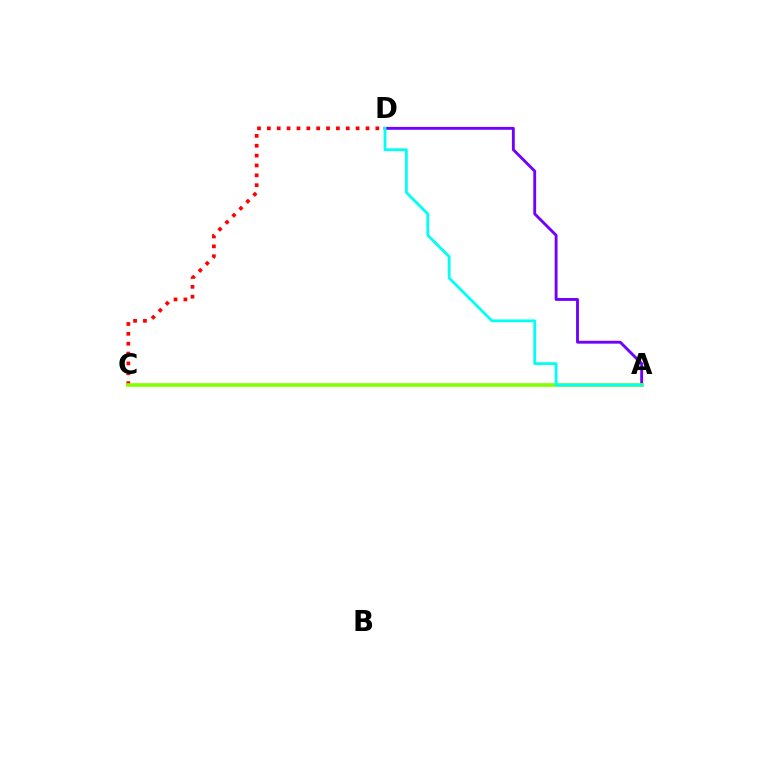{('C', 'D'): [{'color': '#ff0000', 'line_style': 'dotted', 'thickness': 2.68}], ('A', 'D'): [{'color': '#7200ff', 'line_style': 'solid', 'thickness': 2.06}, {'color': '#00fff6', 'line_style': 'solid', 'thickness': 2.02}], ('A', 'C'): [{'color': '#84ff00', 'line_style': 'solid', 'thickness': 2.63}]}